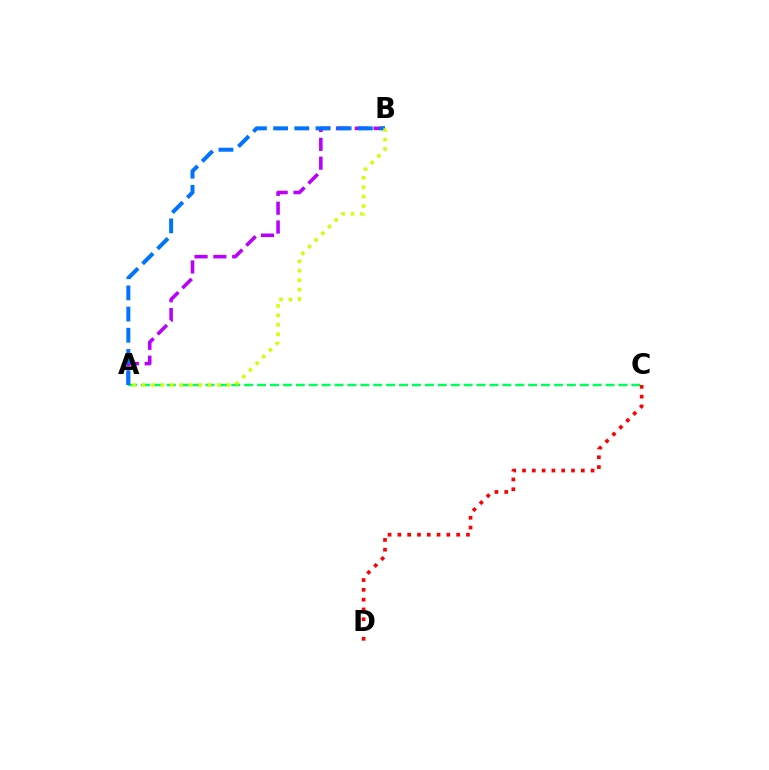{('A', 'B'): [{'color': '#b900ff', 'line_style': 'dashed', 'thickness': 2.56}, {'color': '#0074ff', 'line_style': 'dashed', 'thickness': 2.88}, {'color': '#d1ff00', 'line_style': 'dotted', 'thickness': 2.56}], ('A', 'C'): [{'color': '#00ff5c', 'line_style': 'dashed', 'thickness': 1.75}], ('C', 'D'): [{'color': '#ff0000', 'line_style': 'dotted', 'thickness': 2.66}]}